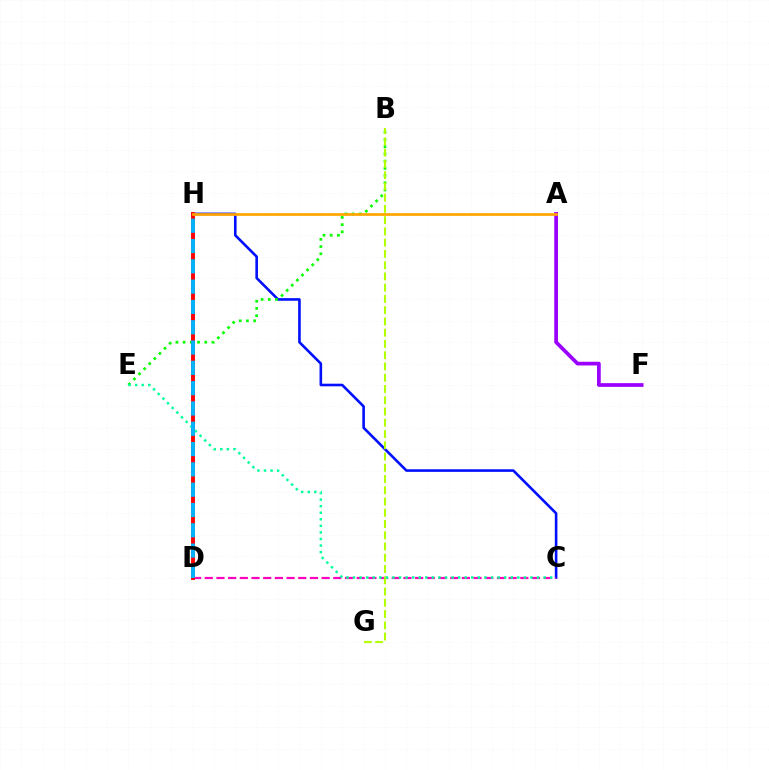{('C', 'H'): [{'color': '#0010ff', 'line_style': 'solid', 'thickness': 1.88}], ('B', 'E'): [{'color': '#08ff00', 'line_style': 'dotted', 'thickness': 1.96}], ('C', 'D'): [{'color': '#ff00bd', 'line_style': 'dashed', 'thickness': 1.59}], ('B', 'G'): [{'color': '#b3ff00', 'line_style': 'dashed', 'thickness': 1.53}], ('D', 'H'): [{'color': '#ff0000', 'line_style': 'solid', 'thickness': 2.82}, {'color': '#00b5ff', 'line_style': 'dashed', 'thickness': 2.76}], ('C', 'E'): [{'color': '#00ff9d', 'line_style': 'dotted', 'thickness': 1.79}], ('A', 'F'): [{'color': '#9b00ff', 'line_style': 'solid', 'thickness': 2.67}], ('A', 'H'): [{'color': '#ffa500', 'line_style': 'solid', 'thickness': 1.96}]}